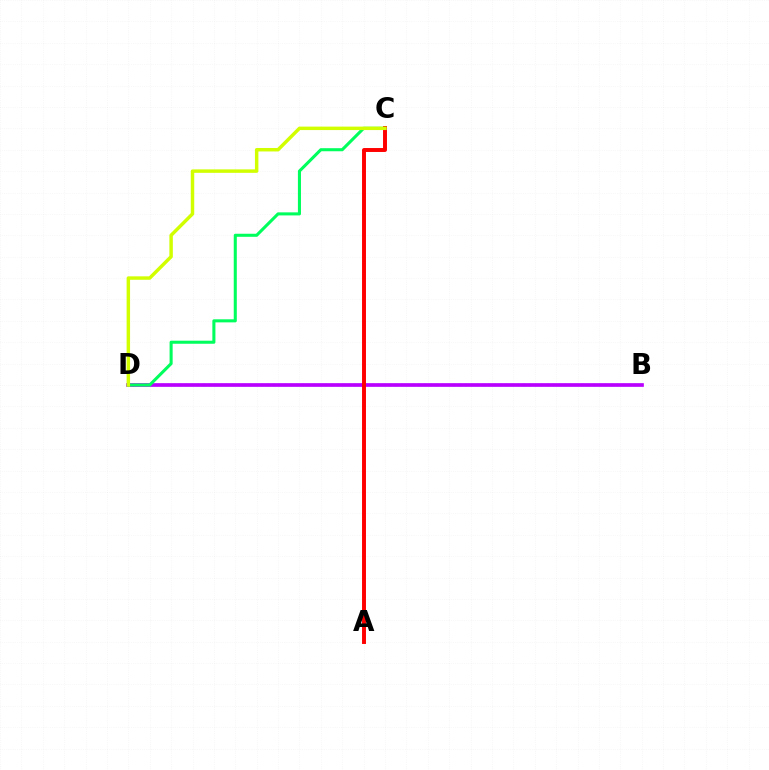{('B', 'D'): [{'color': '#0074ff', 'line_style': 'dotted', 'thickness': 1.58}, {'color': '#b900ff', 'line_style': 'solid', 'thickness': 2.65}], ('C', 'D'): [{'color': '#00ff5c', 'line_style': 'solid', 'thickness': 2.21}, {'color': '#d1ff00', 'line_style': 'solid', 'thickness': 2.49}], ('A', 'C'): [{'color': '#ff0000', 'line_style': 'solid', 'thickness': 2.84}]}